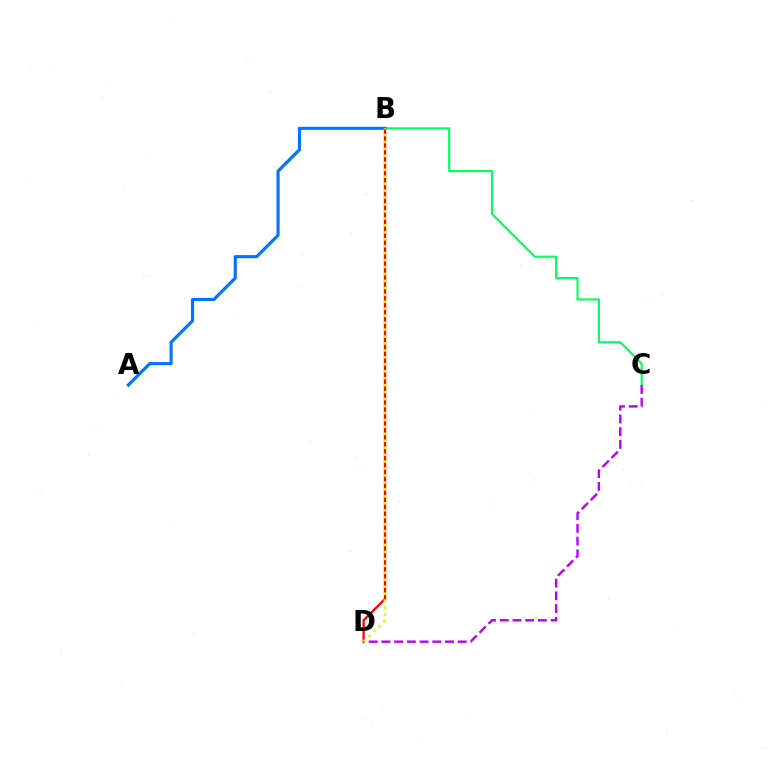{('B', 'D'): [{'color': '#ff0000', 'line_style': 'solid', 'thickness': 1.65}, {'color': '#d1ff00', 'line_style': 'dotted', 'thickness': 1.89}], ('B', 'C'): [{'color': '#00ff5c', 'line_style': 'solid', 'thickness': 1.51}], ('C', 'D'): [{'color': '#b900ff', 'line_style': 'dashed', 'thickness': 1.73}], ('A', 'B'): [{'color': '#0074ff', 'line_style': 'solid', 'thickness': 2.24}]}